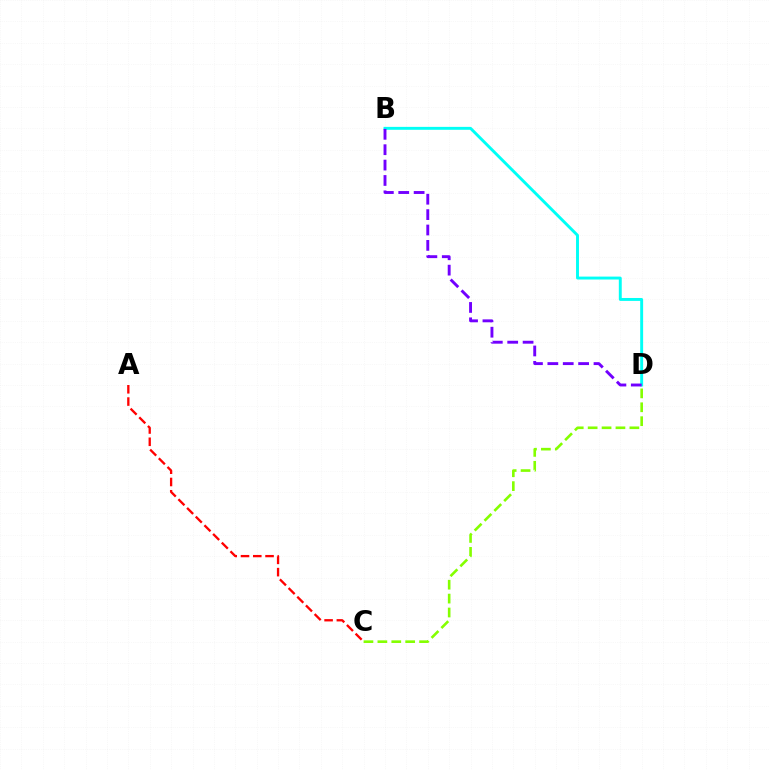{('C', 'D'): [{'color': '#84ff00', 'line_style': 'dashed', 'thickness': 1.89}], ('B', 'D'): [{'color': '#00fff6', 'line_style': 'solid', 'thickness': 2.1}, {'color': '#7200ff', 'line_style': 'dashed', 'thickness': 2.09}], ('A', 'C'): [{'color': '#ff0000', 'line_style': 'dashed', 'thickness': 1.67}]}